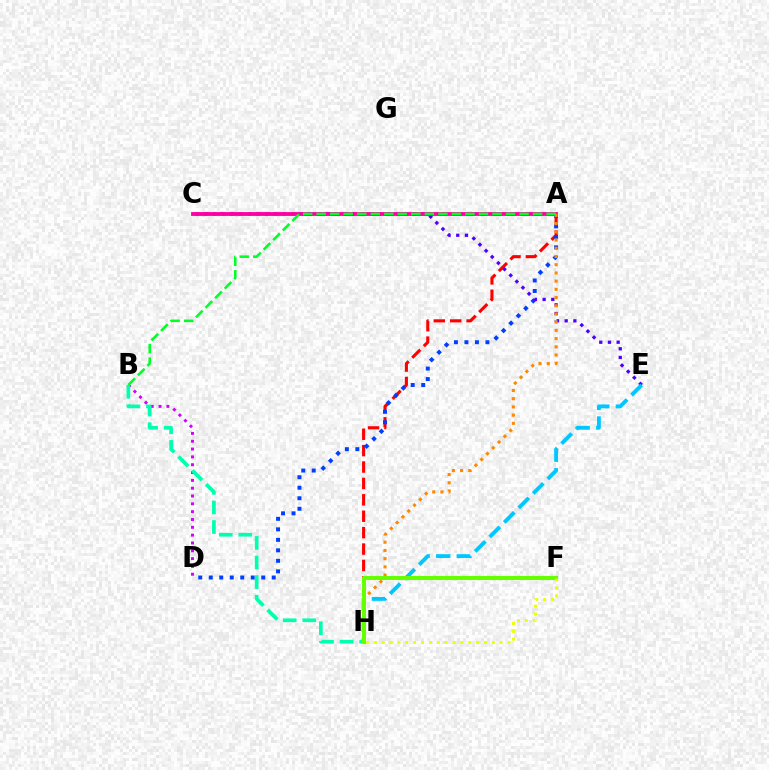{('A', 'H'): [{'color': '#ff0000', 'line_style': 'dashed', 'thickness': 2.23}, {'color': '#ff8800', 'line_style': 'dotted', 'thickness': 2.23}], ('A', 'D'): [{'color': '#003fff', 'line_style': 'dotted', 'thickness': 2.85}], ('B', 'D'): [{'color': '#d600ff', 'line_style': 'dotted', 'thickness': 2.13}], ('C', 'E'): [{'color': '#4f00ff', 'line_style': 'dotted', 'thickness': 2.36}], ('A', 'C'): [{'color': '#ff00a0', 'line_style': 'solid', 'thickness': 2.75}], ('E', 'H'): [{'color': '#00c7ff', 'line_style': 'dashed', 'thickness': 2.79}], ('B', 'H'): [{'color': '#00ffaf', 'line_style': 'dashed', 'thickness': 2.66}], ('A', 'B'): [{'color': '#00ff27', 'line_style': 'dashed', 'thickness': 1.84}], ('F', 'H'): [{'color': '#66ff00', 'line_style': 'solid', 'thickness': 2.92}, {'color': '#eeff00', 'line_style': 'dotted', 'thickness': 2.13}]}